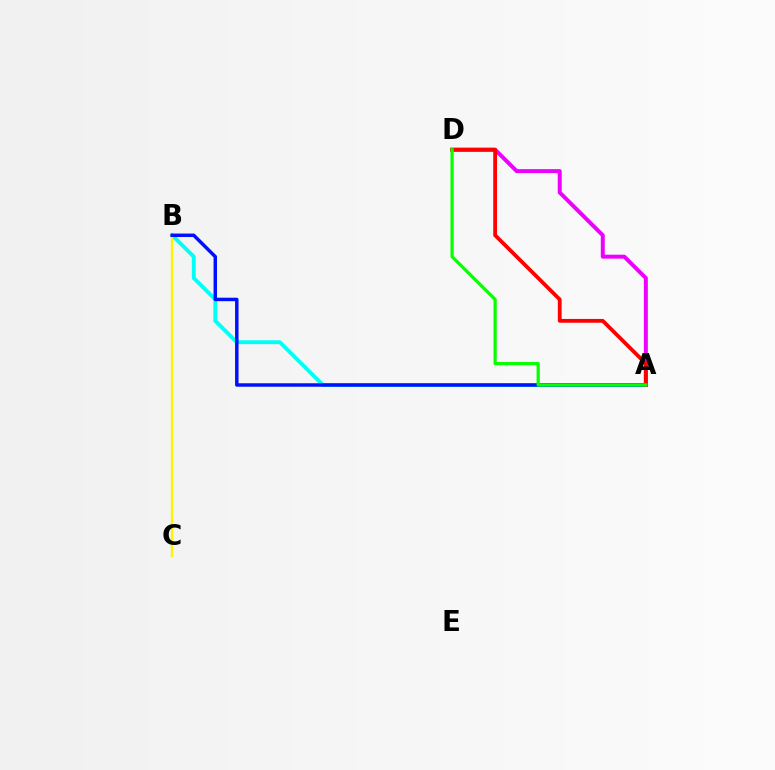{('A', 'B'): [{'color': '#00fff6', 'line_style': 'solid', 'thickness': 2.8}, {'color': '#0010ff', 'line_style': 'solid', 'thickness': 2.5}], ('B', 'C'): [{'color': '#fcf500', 'line_style': 'solid', 'thickness': 1.69}], ('A', 'D'): [{'color': '#ee00ff', 'line_style': 'solid', 'thickness': 2.85}, {'color': '#ff0000', 'line_style': 'solid', 'thickness': 2.73}, {'color': '#08ff00', 'line_style': 'solid', 'thickness': 2.32}]}